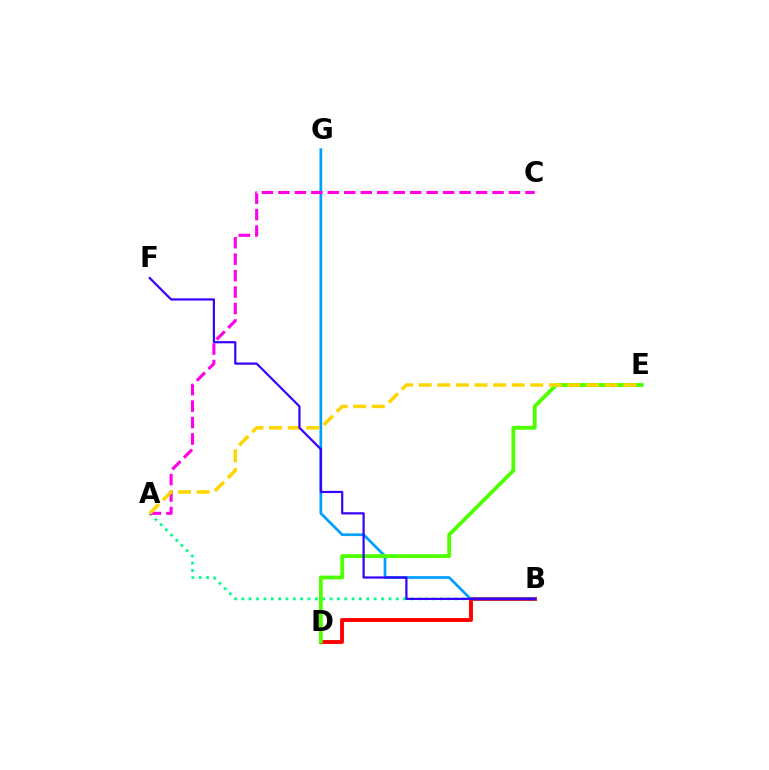{('A', 'B'): [{'color': '#00ff86', 'line_style': 'dotted', 'thickness': 2.0}], ('B', 'D'): [{'color': '#ff0000', 'line_style': 'solid', 'thickness': 2.81}], ('B', 'G'): [{'color': '#009eff', 'line_style': 'solid', 'thickness': 1.95}], ('D', 'E'): [{'color': '#4fff00', 'line_style': 'solid', 'thickness': 2.74}], ('A', 'C'): [{'color': '#ff00ed', 'line_style': 'dashed', 'thickness': 2.24}], ('A', 'E'): [{'color': '#ffd500', 'line_style': 'dashed', 'thickness': 2.53}], ('B', 'F'): [{'color': '#3700ff', 'line_style': 'solid', 'thickness': 1.59}]}